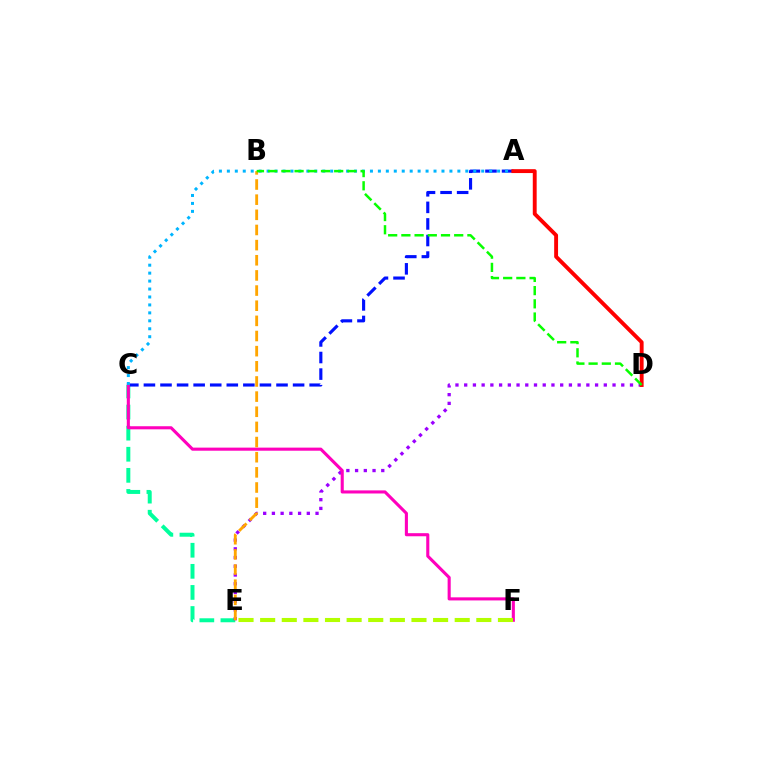{('C', 'E'): [{'color': '#00ff9d', 'line_style': 'dashed', 'thickness': 2.87}], ('D', 'E'): [{'color': '#9b00ff', 'line_style': 'dotted', 'thickness': 2.37}], ('A', 'C'): [{'color': '#0010ff', 'line_style': 'dashed', 'thickness': 2.25}, {'color': '#00b5ff', 'line_style': 'dotted', 'thickness': 2.16}], ('C', 'F'): [{'color': '#ff00bd', 'line_style': 'solid', 'thickness': 2.23}], ('B', 'E'): [{'color': '#ffa500', 'line_style': 'dashed', 'thickness': 2.06}], ('E', 'F'): [{'color': '#b3ff00', 'line_style': 'dashed', 'thickness': 2.94}], ('A', 'D'): [{'color': '#ff0000', 'line_style': 'solid', 'thickness': 2.8}], ('B', 'D'): [{'color': '#08ff00', 'line_style': 'dashed', 'thickness': 1.79}]}